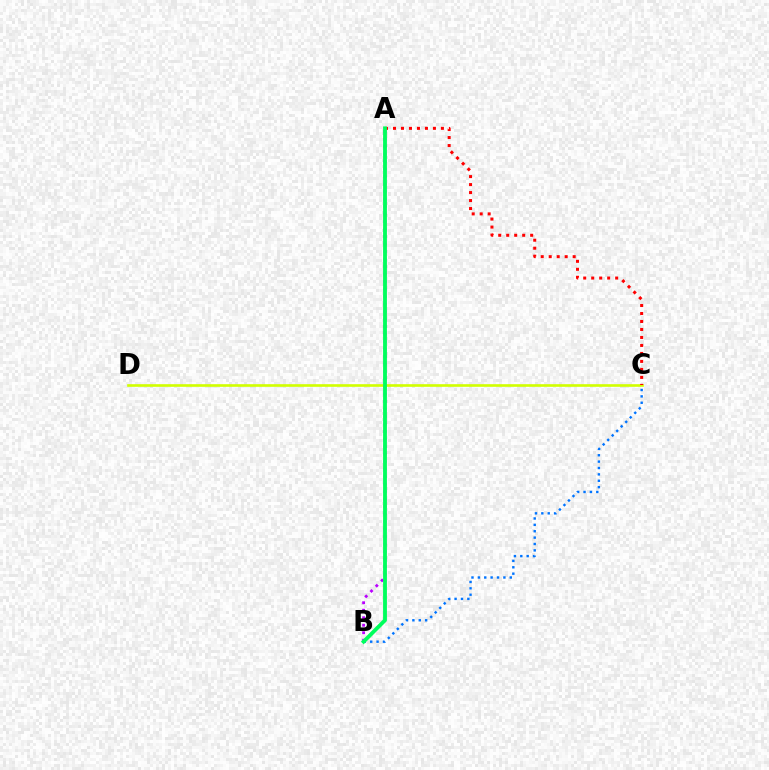{('C', 'D'): [{'color': '#d1ff00', 'line_style': 'solid', 'thickness': 1.9}], ('B', 'C'): [{'color': '#0074ff', 'line_style': 'dotted', 'thickness': 1.73}], ('A', 'B'): [{'color': '#b900ff', 'line_style': 'dotted', 'thickness': 2.04}, {'color': '#00ff5c', 'line_style': 'solid', 'thickness': 2.76}], ('A', 'C'): [{'color': '#ff0000', 'line_style': 'dotted', 'thickness': 2.17}]}